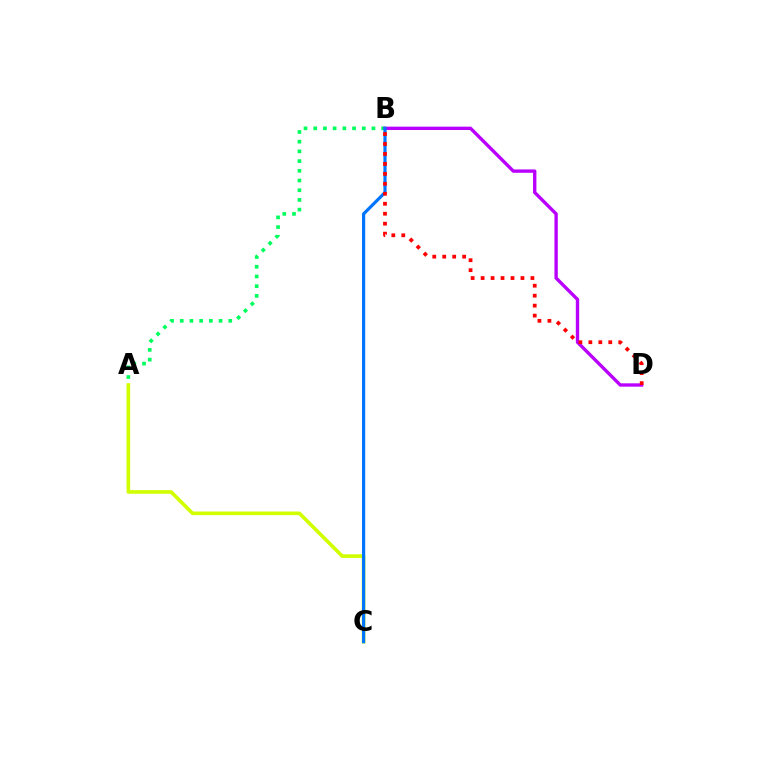{('A', 'B'): [{'color': '#00ff5c', 'line_style': 'dotted', 'thickness': 2.64}], ('A', 'C'): [{'color': '#d1ff00', 'line_style': 'solid', 'thickness': 2.62}], ('B', 'D'): [{'color': '#b900ff', 'line_style': 'solid', 'thickness': 2.42}, {'color': '#ff0000', 'line_style': 'dotted', 'thickness': 2.71}], ('B', 'C'): [{'color': '#0074ff', 'line_style': 'solid', 'thickness': 2.29}]}